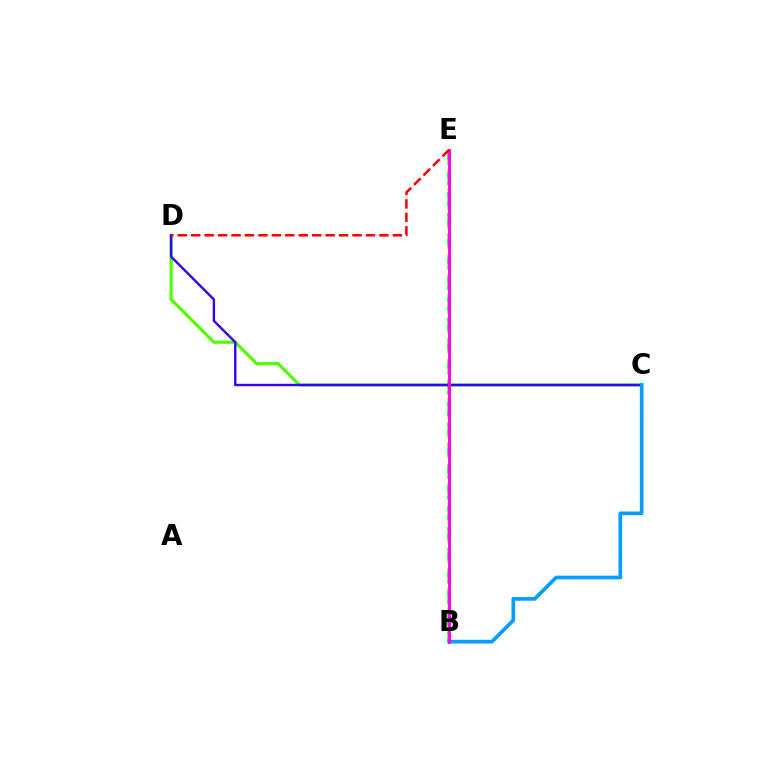{('B', 'E'): [{'color': '#00ff86', 'line_style': 'dashed', 'thickness': 2.84}, {'color': '#ffd500', 'line_style': 'dotted', 'thickness': 2.58}, {'color': '#ff00ed', 'line_style': 'solid', 'thickness': 2.05}], ('C', 'D'): [{'color': '#4fff00', 'line_style': 'solid', 'thickness': 2.26}, {'color': '#3700ff', 'line_style': 'solid', 'thickness': 1.73}], ('B', 'C'): [{'color': '#009eff', 'line_style': 'solid', 'thickness': 2.65}], ('D', 'E'): [{'color': '#ff0000', 'line_style': 'dashed', 'thickness': 1.83}]}